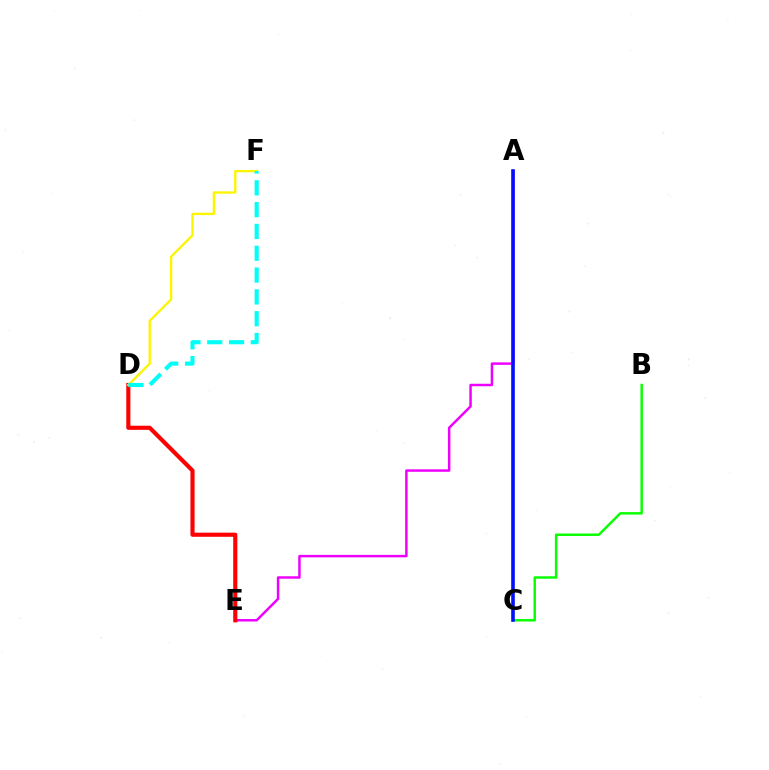{('A', 'E'): [{'color': '#ee00ff', 'line_style': 'solid', 'thickness': 1.78}], ('B', 'C'): [{'color': '#08ff00', 'line_style': 'solid', 'thickness': 1.77}], ('D', 'E'): [{'color': '#ff0000', 'line_style': 'solid', 'thickness': 2.97}], ('D', 'F'): [{'color': '#fcf500', 'line_style': 'solid', 'thickness': 1.69}, {'color': '#00fff6', 'line_style': 'dashed', 'thickness': 2.96}], ('A', 'C'): [{'color': '#0010ff', 'line_style': 'solid', 'thickness': 2.6}]}